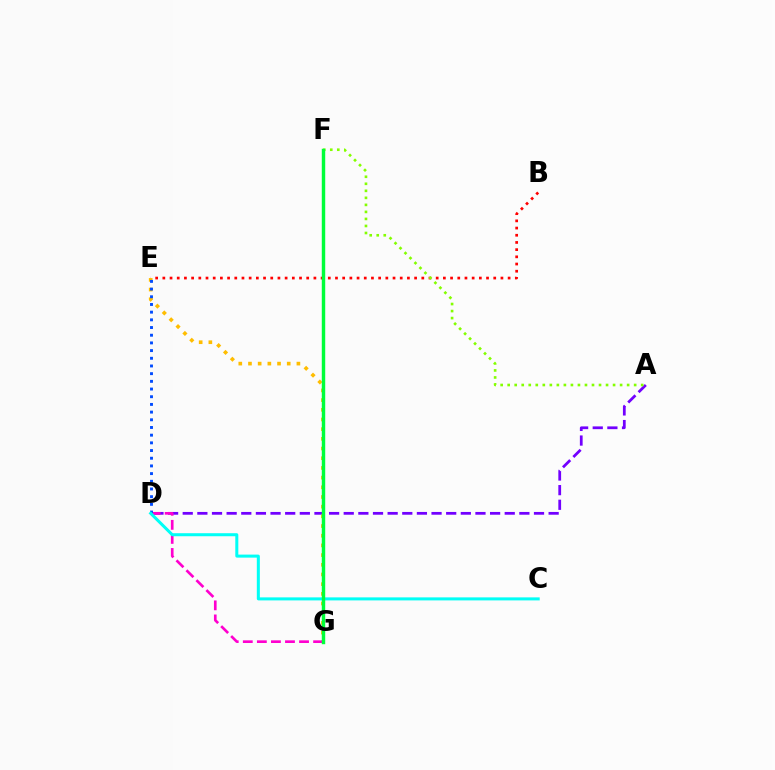{('A', 'D'): [{'color': '#7200ff', 'line_style': 'dashed', 'thickness': 1.99}], ('B', 'E'): [{'color': '#ff0000', 'line_style': 'dotted', 'thickness': 1.95}], ('E', 'G'): [{'color': '#ffbd00', 'line_style': 'dotted', 'thickness': 2.63}], ('D', 'G'): [{'color': '#ff00cf', 'line_style': 'dashed', 'thickness': 1.91}], ('D', 'E'): [{'color': '#004bff', 'line_style': 'dotted', 'thickness': 2.09}], ('A', 'F'): [{'color': '#84ff00', 'line_style': 'dotted', 'thickness': 1.91}], ('C', 'D'): [{'color': '#00fff6', 'line_style': 'solid', 'thickness': 2.18}], ('F', 'G'): [{'color': '#00ff39', 'line_style': 'solid', 'thickness': 2.47}]}